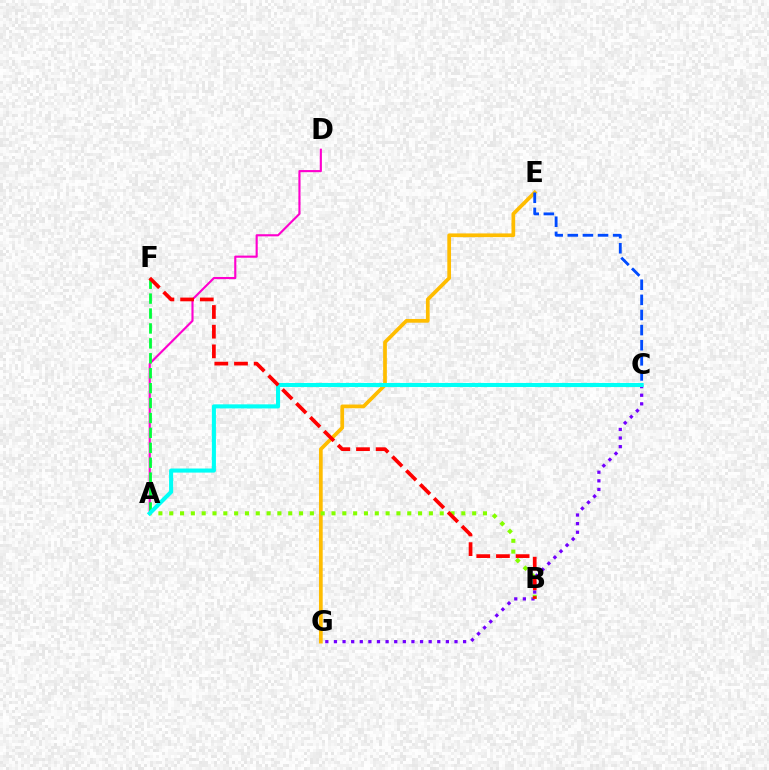{('E', 'G'): [{'color': '#ffbd00', 'line_style': 'solid', 'thickness': 2.68}], ('A', 'D'): [{'color': '#ff00cf', 'line_style': 'solid', 'thickness': 1.54}], ('A', 'F'): [{'color': '#00ff39', 'line_style': 'dashed', 'thickness': 2.03}], ('C', 'E'): [{'color': '#004bff', 'line_style': 'dashed', 'thickness': 2.05}], ('C', 'G'): [{'color': '#7200ff', 'line_style': 'dotted', 'thickness': 2.34}], ('A', 'B'): [{'color': '#84ff00', 'line_style': 'dotted', 'thickness': 2.94}], ('A', 'C'): [{'color': '#00fff6', 'line_style': 'solid', 'thickness': 2.94}], ('B', 'F'): [{'color': '#ff0000', 'line_style': 'dashed', 'thickness': 2.67}]}